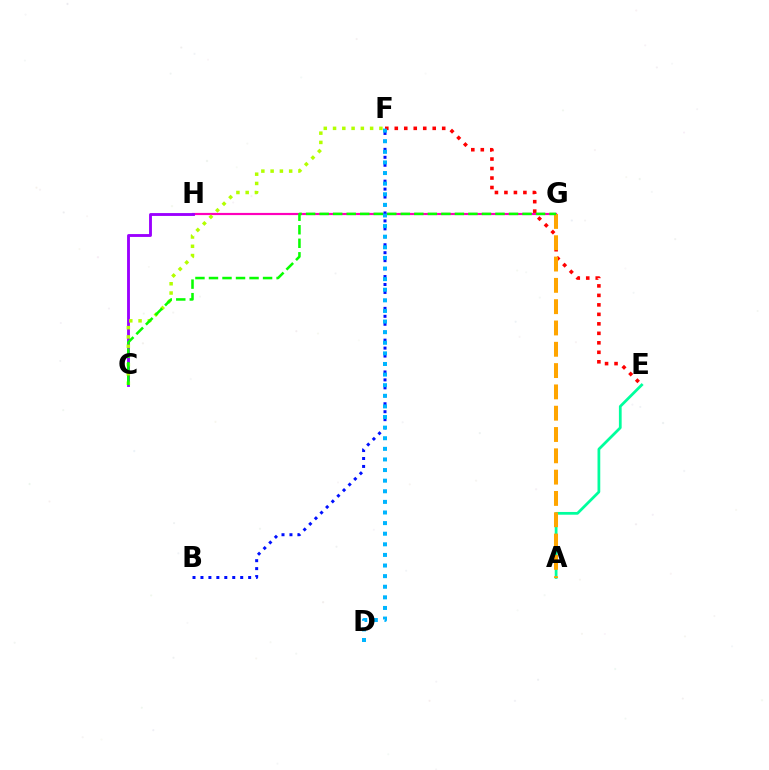{('A', 'E'): [{'color': '#00ff9d', 'line_style': 'solid', 'thickness': 1.98}], ('G', 'H'): [{'color': '#ff00bd', 'line_style': 'solid', 'thickness': 1.57}], ('B', 'F'): [{'color': '#0010ff', 'line_style': 'dotted', 'thickness': 2.16}], ('C', 'H'): [{'color': '#9b00ff', 'line_style': 'solid', 'thickness': 2.06}], ('C', 'F'): [{'color': '#b3ff00', 'line_style': 'dotted', 'thickness': 2.52}], ('E', 'F'): [{'color': '#ff0000', 'line_style': 'dotted', 'thickness': 2.58}], ('A', 'G'): [{'color': '#ffa500', 'line_style': 'dashed', 'thickness': 2.89}], ('C', 'G'): [{'color': '#08ff00', 'line_style': 'dashed', 'thickness': 1.84}], ('D', 'F'): [{'color': '#00b5ff', 'line_style': 'dotted', 'thickness': 2.88}]}